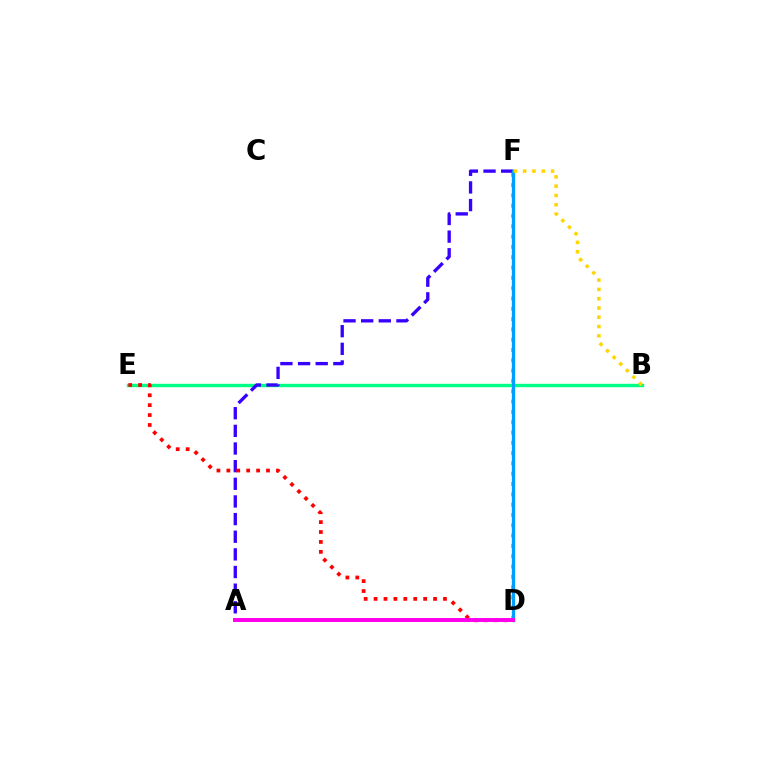{('B', 'E'): [{'color': '#00ff86', 'line_style': 'solid', 'thickness': 2.45}], ('D', 'F'): [{'color': '#4fff00', 'line_style': 'dotted', 'thickness': 2.8}, {'color': '#009eff', 'line_style': 'solid', 'thickness': 2.38}], ('A', 'F'): [{'color': '#3700ff', 'line_style': 'dashed', 'thickness': 2.4}], ('D', 'E'): [{'color': '#ff0000', 'line_style': 'dotted', 'thickness': 2.69}], ('A', 'D'): [{'color': '#ff00ed', 'line_style': 'solid', 'thickness': 2.84}], ('B', 'F'): [{'color': '#ffd500', 'line_style': 'dotted', 'thickness': 2.53}]}